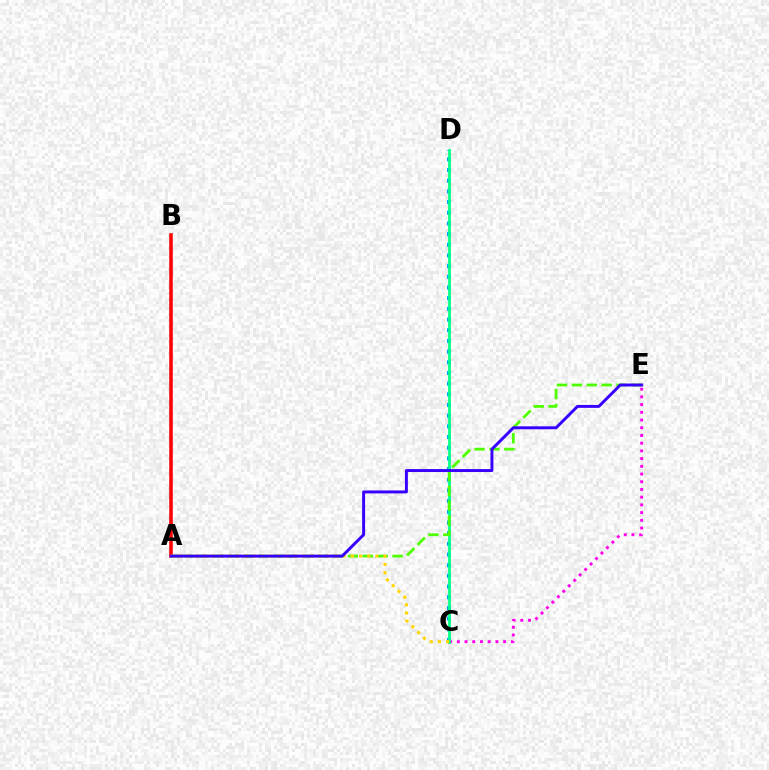{('C', 'D'): [{'color': '#009eff', 'line_style': 'dotted', 'thickness': 2.9}, {'color': '#00ff86', 'line_style': 'solid', 'thickness': 1.95}], ('C', 'E'): [{'color': '#ff00ed', 'line_style': 'dotted', 'thickness': 2.1}], ('A', 'B'): [{'color': '#ff0000', 'line_style': 'solid', 'thickness': 2.57}], ('A', 'E'): [{'color': '#4fff00', 'line_style': 'dashed', 'thickness': 2.02}, {'color': '#3700ff', 'line_style': 'solid', 'thickness': 2.12}], ('A', 'C'): [{'color': '#ffd500', 'line_style': 'dotted', 'thickness': 2.23}]}